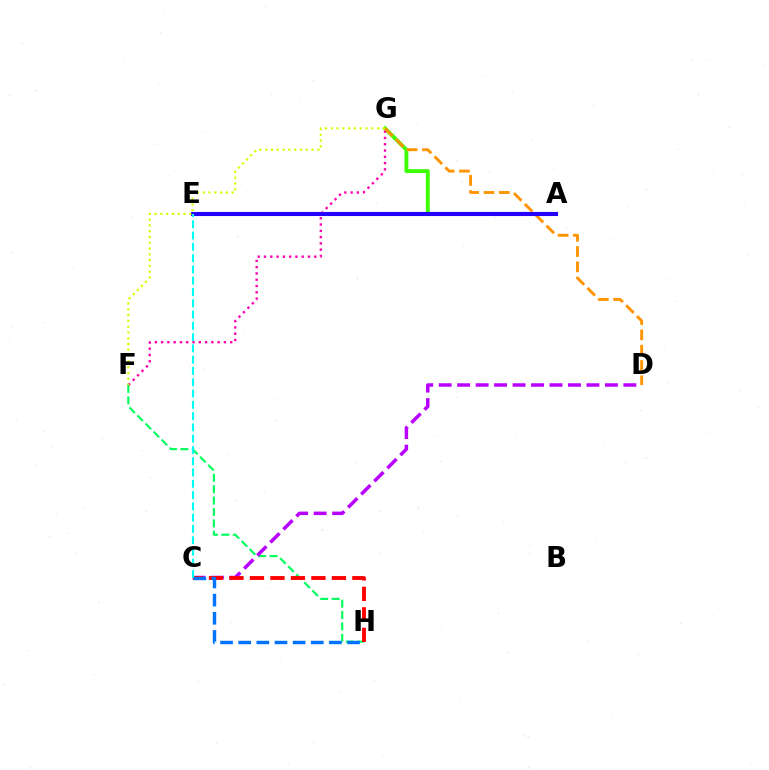{('A', 'G'): [{'color': '#3dff00', 'line_style': 'solid', 'thickness': 2.81}], ('F', 'H'): [{'color': '#00ff5c', 'line_style': 'dashed', 'thickness': 1.55}], ('C', 'D'): [{'color': '#b900ff', 'line_style': 'dashed', 'thickness': 2.51}], ('C', 'H'): [{'color': '#ff0000', 'line_style': 'dashed', 'thickness': 2.78}, {'color': '#0074ff', 'line_style': 'dashed', 'thickness': 2.46}], ('F', 'G'): [{'color': '#ff00ac', 'line_style': 'dotted', 'thickness': 1.71}, {'color': '#d1ff00', 'line_style': 'dotted', 'thickness': 1.57}], ('D', 'G'): [{'color': '#ff9400', 'line_style': 'dashed', 'thickness': 2.08}], ('A', 'E'): [{'color': '#2500ff', 'line_style': 'solid', 'thickness': 2.94}], ('C', 'E'): [{'color': '#00fff6', 'line_style': 'dashed', 'thickness': 1.53}]}